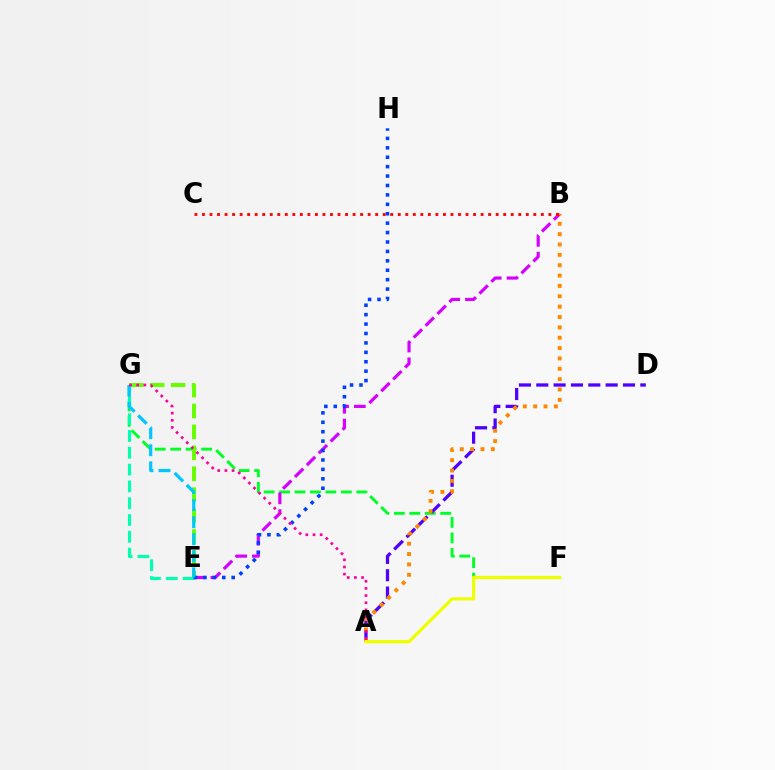{('F', 'G'): [{'color': '#00ff27', 'line_style': 'dashed', 'thickness': 2.1}], ('E', 'G'): [{'color': '#66ff00', 'line_style': 'dashed', 'thickness': 2.84}, {'color': '#00ffaf', 'line_style': 'dashed', 'thickness': 2.28}, {'color': '#00c7ff', 'line_style': 'dashed', 'thickness': 2.32}], ('A', 'D'): [{'color': '#4f00ff', 'line_style': 'dashed', 'thickness': 2.36}], ('B', 'E'): [{'color': '#d600ff', 'line_style': 'dashed', 'thickness': 2.28}], ('A', 'B'): [{'color': '#ff8800', 'line_style': 'dotted', 'thickness': 2.81}], ('E', 'H'): [{'color': '#003fff', 'line_style': 'dotted', 'thickness': 2.56}], ('B', 'C'): [{'color': '#ff0000', 'line_style': 'dotted', 'thickness': 2.05}], ('A', 'G'): [{'color': '#ff00a0', 'line_style': 'dotted', 'thickness': 1.95}], ('A', 'F'): [{'color': '#eeff00', 'line_style': 'solid', 'thickness': 2.33}]}